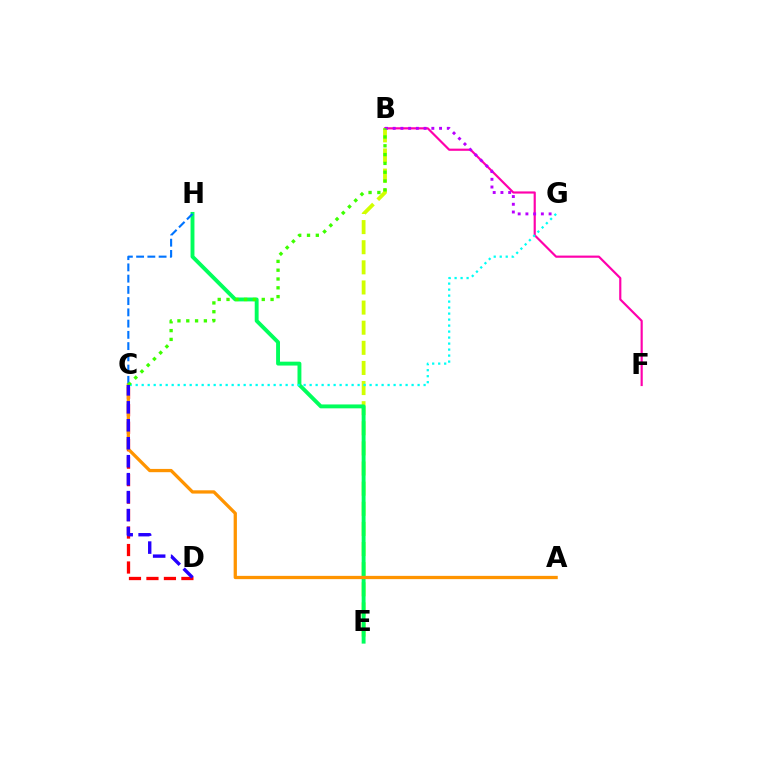{('C', 'D'): [{'color': '#ff0000', 'line_style': 'dashed', 'thickness': 2.37}, {'color': '#2500ff', 'line_style': 'dashed', 'thickness': 2.44}], ('B', 'F'): [{'color': '#ff00ac', 'line_style': 'solid', 'thickness': 1.56}], ('B', 'E'): [{'color': '#d1ff00', 'line_style': 'dashed', 'thickness': 2.73}], ('E', 'H'): [{'color': '#00ff5c', 'line_style': 'solid', 'thickness': 2.8}], ('A', 'C'): [{'color': '#ff9400', 'line_style': 'solid', 'thickness': 2.36}], ('B', 'G'): [{'color': '#b900ff', 'line_style': 'dotted', 'thickness': 2.1}], ('C', 'G'): [{'color': '#00fff6', 'line_style': 'dotted', 'thickness': 1.63}], ('C', 'H'): [{'color': '#0074ff', 'line_style': 'dashed', 'thickness': 1.53}], ('B', 'C'): [{'color': '#3dff00', 'line_style': 'dotted', 'thickness': 2.39}]}